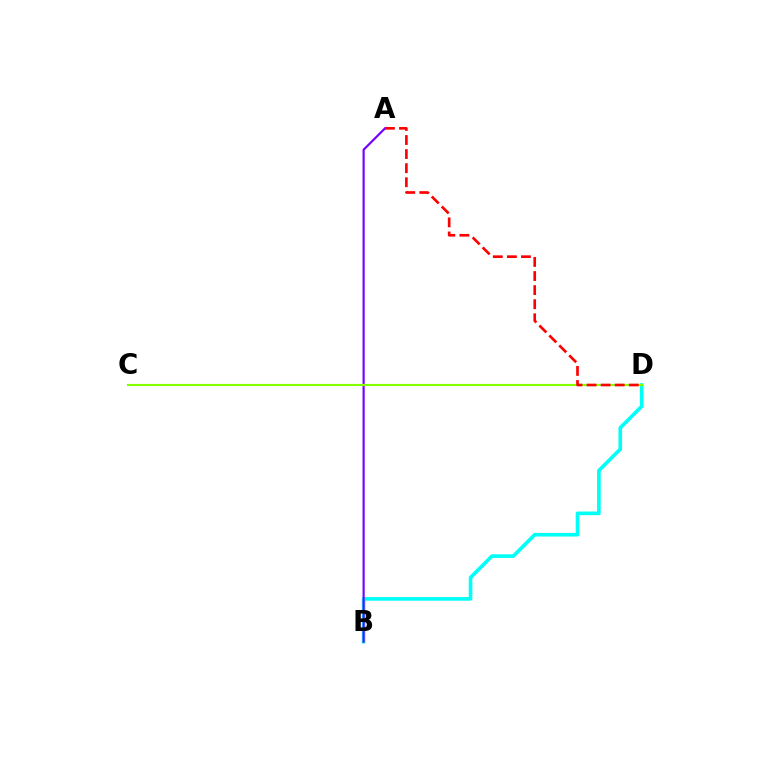{('B', 'D'): [{'color': '#00fff6', 'line_style': 'solid', 'thickness': 2.61}], ('A', 'B'): [{'color': '#7200ff', 'line_style': 'solid', 'thickness': 1.55}], ('C', 'D'): [{'color': '#84ff00', 'line_style': 'solid', 'thickness': 1.55}], ('A', 'D'): [{'color': '#ff0000', 'line_style': 'dashed', 'thickness': 1.91}]}